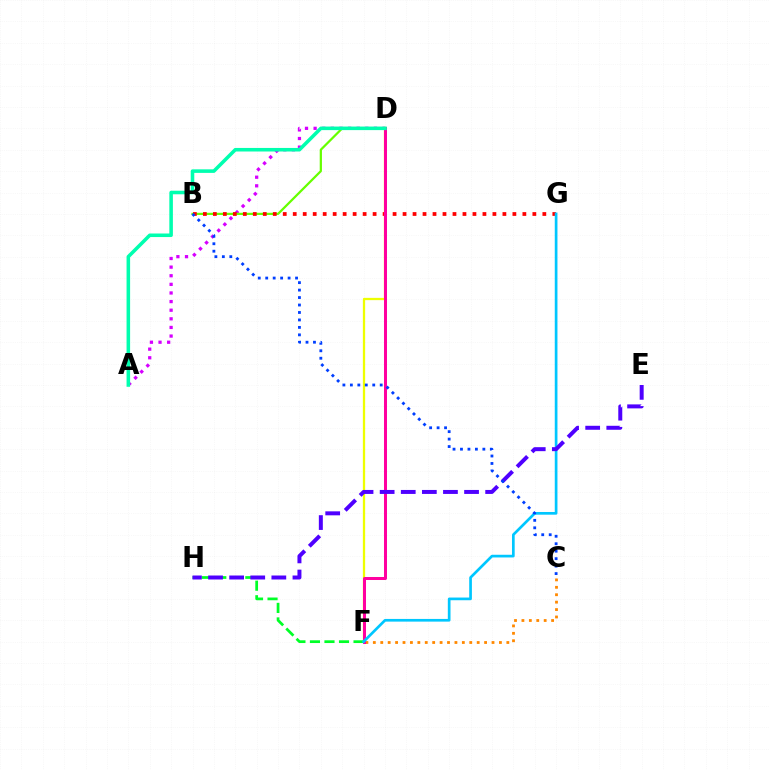{('A', 'D'): [{'color': '#d600ff', 'line_style': 'dotted', 'thickness': 2.34}, {'color': '#00ffaf', 'line_style': 'solid', 'thickness': 2.56}], ('C', 'F'): [{'color': '#ff8800', 'line_style': 'dotted', 'thickness': 2.02}], ('D', 'F'): [{'color': '#eeff00', 'line_style': 'solid', 'thickness': 1.65}, {'color': '#ff00a0', 'line_style': 'solid', 'thickness': 2.17}], ('B', 'D'): [{'color': '#66ff00', 'line_style': 'solid', 'thickness': 1.61}], ('F', 'H'): [{'color': '#00ff27', 'line_style': 'dashed', 'thickness': 1.97}], ('B', 'G'): [{'color': '#ff0000', 'line_style': 'dotted', 'thickness': 2.71}], ('F', 'G'): [{'color': '#00c7ff', 'line_style': 'solid', 'thickness': 1.94}], ('E', 'H'): [{'color': '#4f00ff', 'line_style': 'dashed', 'thickness': 2.87}], ('B', 'C'): [{'color': '#003fff', 'line_style': 'dotted', 'thickness': 2.03}]}